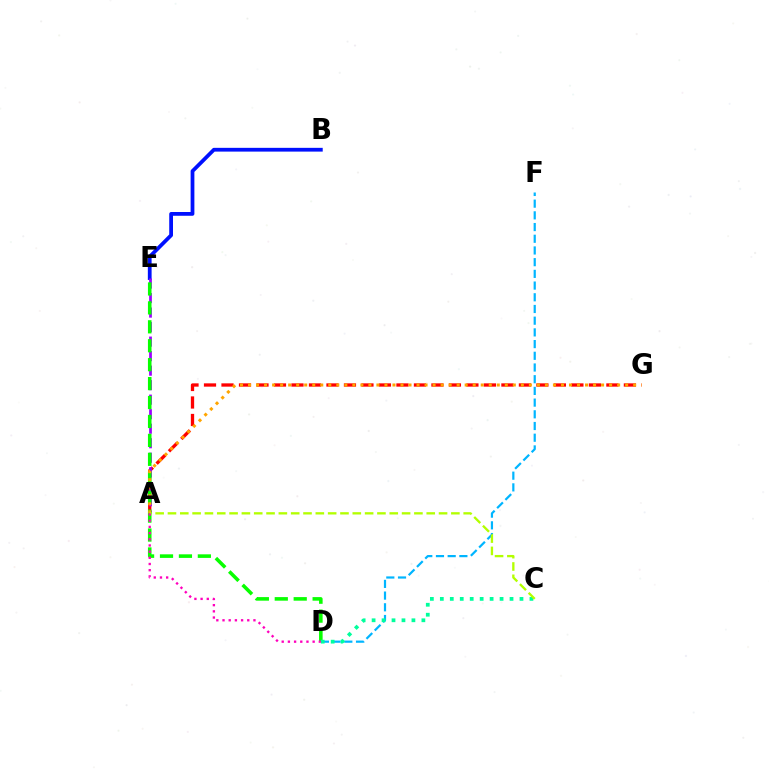{('A', 'G'): [{'color': '#ff0000', 'line_style': 'dashed', 'thickness': 2.38}, {'color': '#ffa500', 'line_style': 'dotted', 'thickness': 2.18}], ('B', 'E'): [{'color': '#0010ff', 'line_style': 'solid', 'thickness': 2.71}], ('A', 'E'): [{'color': '#9b00ff', 'line_style': 'dashed', 'thickness': 1.97}], ('D', 'E'): [{'color': '#08ff00', 'line_style': 'dashed', 'thickness': 2.57}], ('D', 'F'): [{'color': '#00b5ff', 'line_style': 'dashed', 'thickness': 1.59}], ('C', 'D'): [{'color': '#00ff9d', 'line_style': 'dotted', 'thickness': 2.71}], ('A', 'C'): [{'color': '#b3ff00', 'line_style': 'dashed', 'thickness': 1.67}], ('A', 'D'): [{'color': '#ff00bd', 'line_style': 'dotted', 'thickness': 1.68}]}